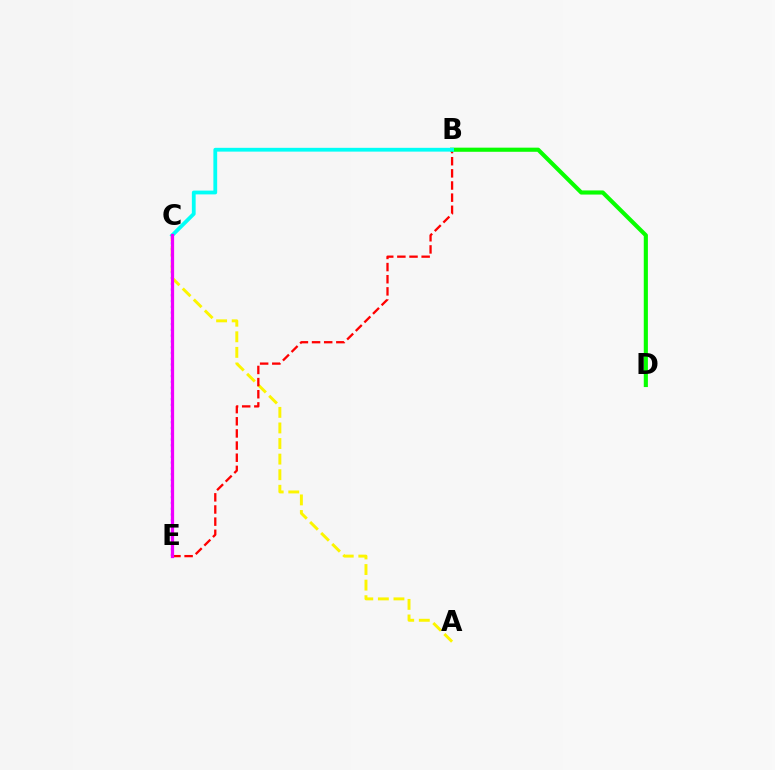{('C', 'E'): [{'color': '#0010ff', 'line_style': 'dotted', 'thickness': 1.57}, {'color': '#ee00ff', 'line_style': 'solid', 'thickness': 2.33}], ('A', 'C'): [{'color': '#fcf500', 'line_style': 'dashed', 'thickness': 2.12}], ('B', 'E'): [{'color': '#ff0000', 'line_style': 'dashed', 'thickness': 1.65}], ('B', 'D'): [{'color': '#08ff00', 'line_style': 'solid', 'thickness': 2.97}], ('B', 'C'): [{'color': '#00fff6', 'line_style': 'solid', 'thickness': 2.73}]}